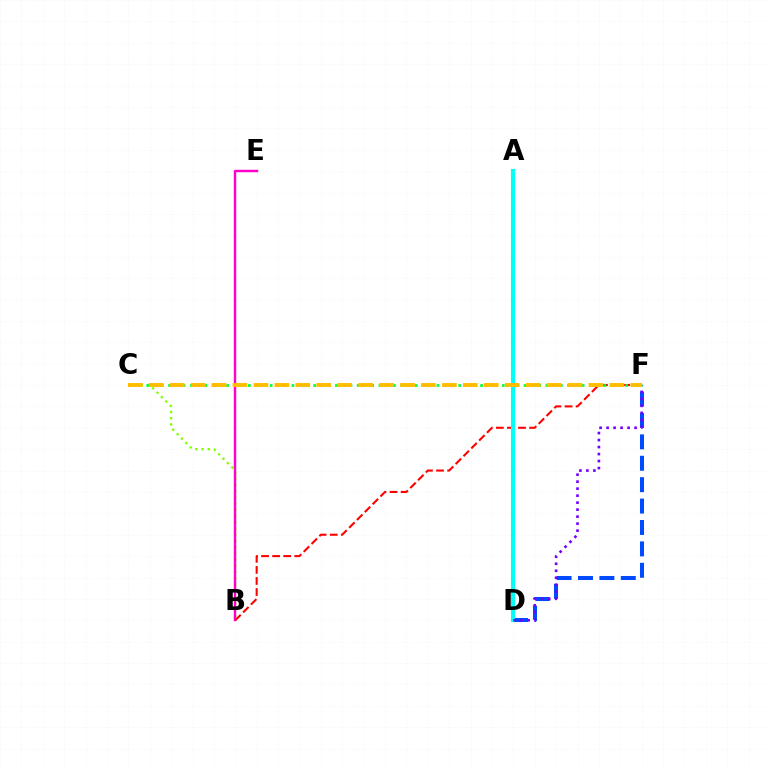{('D', 'F'): [{'color': '#004bff', 'line_style': 'dashed', 'thickness': 2.91}, {'color': '#7200ff', 'line_style': 'dotted', 'thickness': 1.9}], ('B', 'C'): [{'color': '#84ff00', 'line_style': 'dotted', 'thickness': 1.69}], ('B', 'E'): [{'color': '#ff00cf', 'line_style': 'solid', 'thickness': 1.75}], ('B', 'F'): [{'color': '#ff0000', 'line_style': 'dashed', 'thickness': 1.5}], ('A', 'D'): [{'color': '#00fff6', 'line_style': 'solid', 'thickness': 2.98}], ('C', 'F'): [{'color': '#00ff39', 'line_style': 'dotted', 'thickness': 1.97}, {'color': '#ffbd00', 'line_style': 'dashed', 'thickness': 2.84}]}